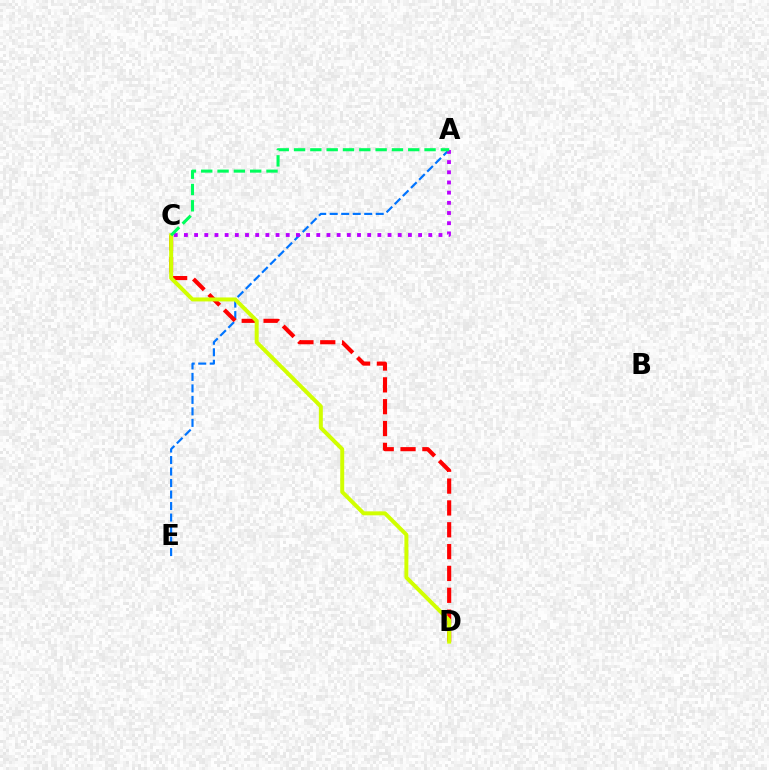{('A', 'E'): [{'color': '#0074ff', 'line_style': 'dashed', 'thickness': 1.56}], ('A', 'C'): [{'color': '#b900ff', 'line_style': 'dotted', 'thickness': 2.77}, {'color': '#00ff5c', 'line_style': 'dashed', 'thickness': 2.22}], ('C', 'D'): [{'color': '#ff0000', 'line_style': 'dashed', 'thickness': 2.97}, {'color': '#d1ff00', 'line_style': 'solid', 'thickness': 2.86}]}